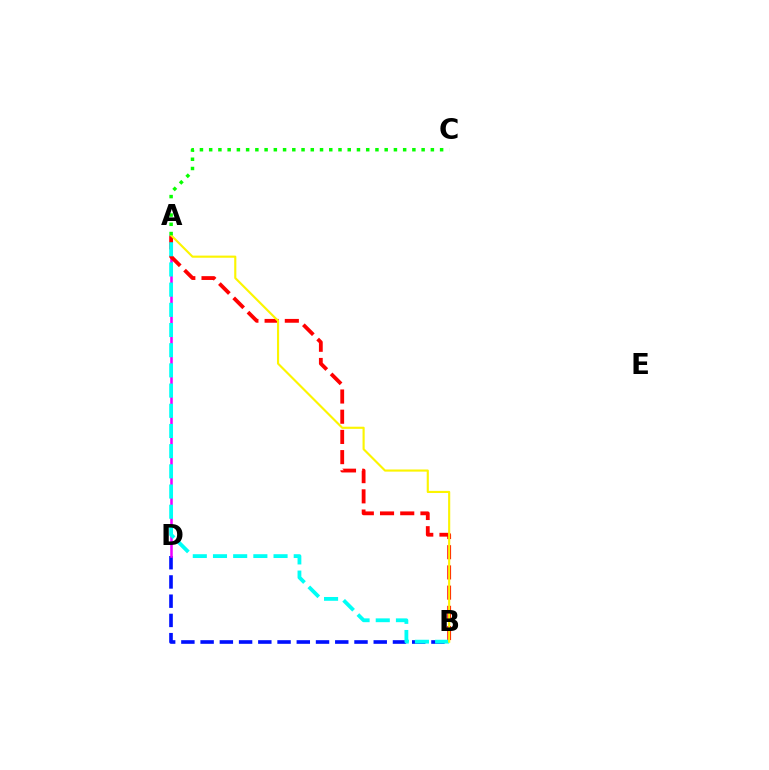{('B', 'D'): [{'color': '#0010ff', 'line_style': 'dashed', 'thickness': 2.61}], ('A', 'D'): [{'color': '#ee00ff', 'line_style': 'solid', 'thickness': 1.82}], ('A', 'B'): [{'color': '#ff0000', 'line_style': 'dashed', 'thickness': 2.74}, {'color': '#00fff6', 'line_style': 'dashed', 'thickness': 2.74}, {'color': '#fcf500', 'line_style': 'solid', 'thickness': 1.54}], ('A', 'C'): [{'color': '#08ff00', 'line_style': 'dotted', 'thickness': 2.51}]}